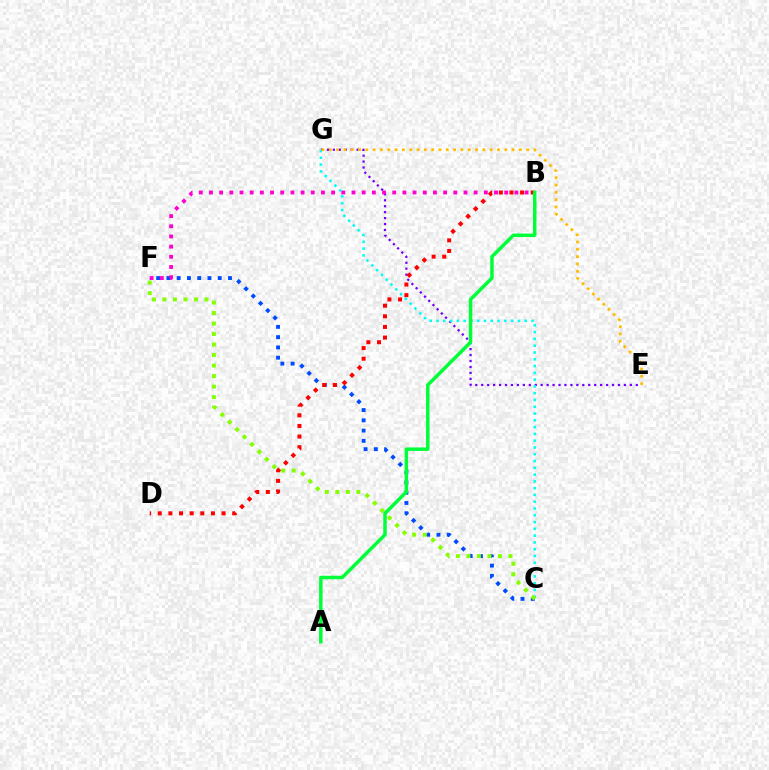{('E', 'G'): [{'color': '#7200ff', 'line_style': 'dotted', 'thickness': 1.62}, {'color': '#ffbd00', 'line_style': 'dotted', 'thickness': 1.99}], ('C', 'F'): [{'color': '#004bff', 'line_style': 'dotted', 'thickness': 2.79}, {'color': '#84ff00', 'line_style': 'dotted', 'thickness': 2.86}], ('C', 'G'): [{'color': '#00fff6', 'line_style': 'dotted', 'thickness': 1.84}], ('B', 'F'): [{'color': '#ff00cf', 'line_style': 'dotted', 'thickness': 2.77}], ('B', 'D'): [{'color': '#ff0000', 'line_style': 'dotted', 'thickness': 2.89}], ('A', 'B'): [{'color': '#00ff39', 'line_style': 'solid', 'thickness': 2.51}]}